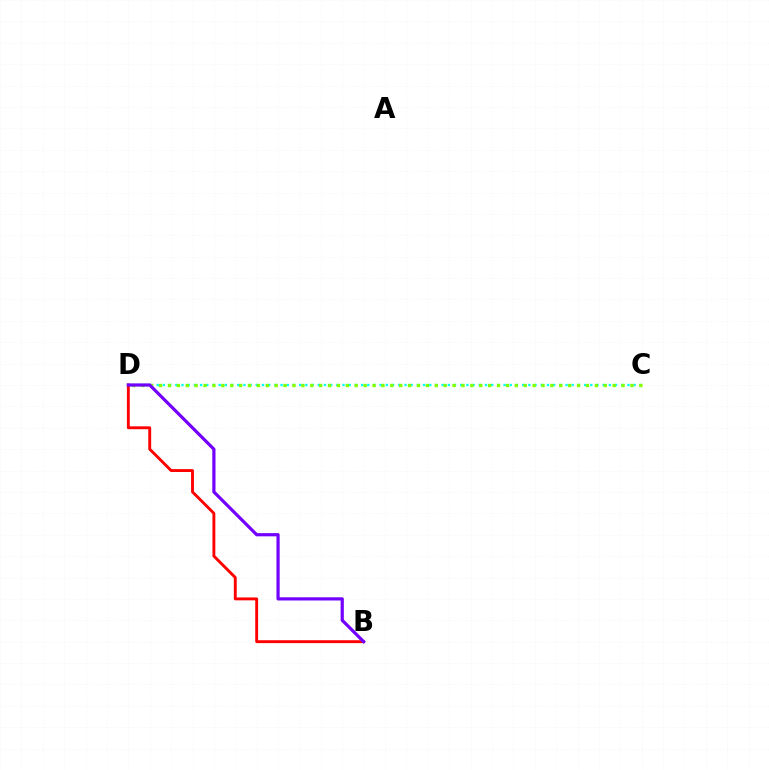{('C', 'D'): [{'color': '#00fff6', 'line_style': 'dotted', 'thickness': 1.68}, {'color': '#84ff00', 'line_style': 'dotted', 'thickness': 2.42}], ('B', 'D'): [{'color': '#ff0000', 'line_style': 'solid', 'thickness': 2.08}, {'color': '#7200ff', 'line_style': 'solid', 'thickness': 2.3}]}